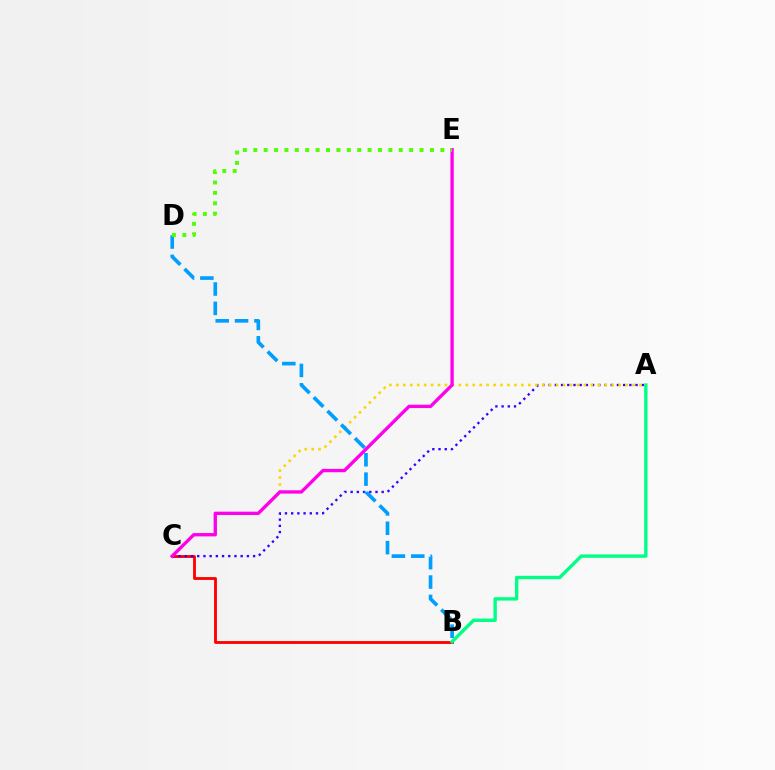{('B', 'C'): [{'color': '#ff0000', 'line_style': 'solid', 'thickness': 2.05}], ('A', 'C'): [{'color': '#3700ff', 'line_style': 'dotted', 'thickness': 1.69}, {'color': '#ffd500', 'line_style': 'dotted', 'thickness': 1.89}], ('B', 'D'): [{'color': '#009eff', 'line_style': 'dashed', 'thickness': 2.63}], ('A', 'B'): [{'color': '#00ff86', 'line_style': 'solid', 'thickness': 2.43}], ('C', 'E'): [{'color': '#ff00ed', 'line_style': 'solid', 'thickness': 2.4}], ('D', 'E'): [{'color': '#4fff00', 'line_style': 'dotted', 'thickness': 2.82}]}